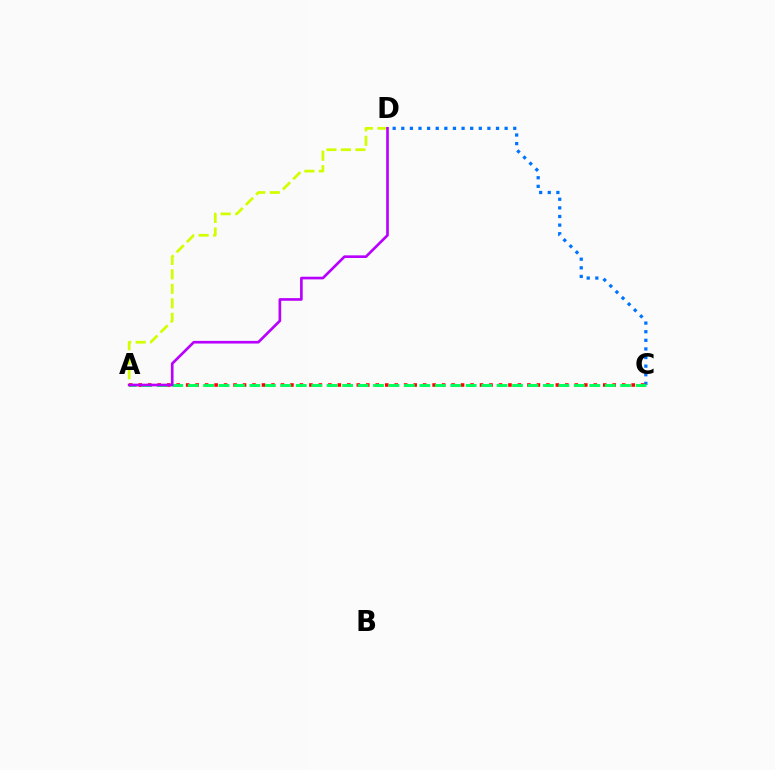{('A', 'D'): [{'color': '#d1ff00', 'line_style': 'dashed', 'thickness': 1.97}, {'color': '#b900ff', 'line_style': 'solid', 'thickness': 1.91}], ('C', 'D'): [{'color': '#0074ff', 'line_style': 'dotted', 'thickness': 2.34}], ('A', 'C'): [{'color': '#ff0000', 'line_style': 'dotted', 'thickness': 2.58}, {'color': '#00ff5c', 'line_style': 'dashed', 'thickness': 2.1}]}